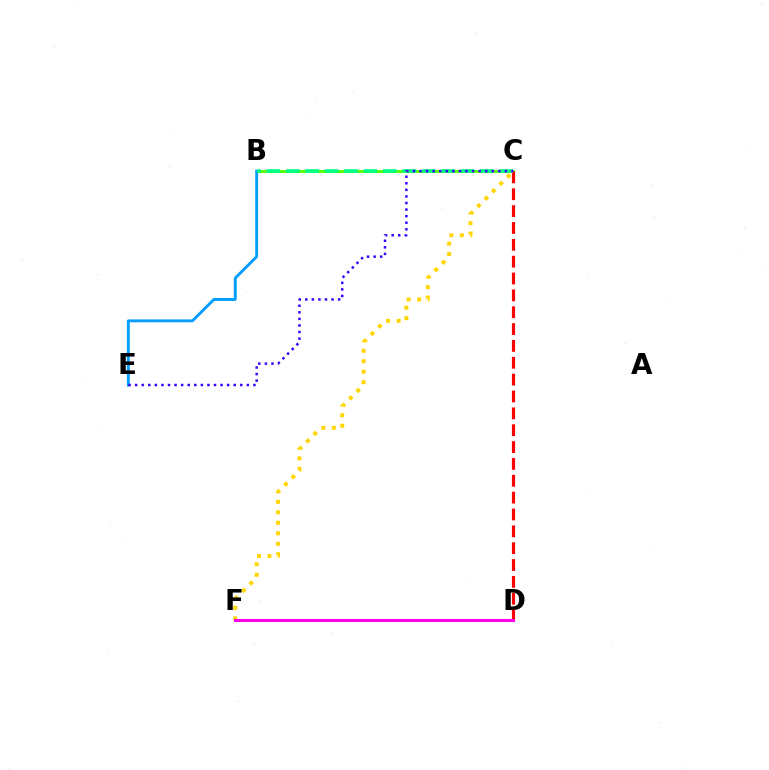{('B', 'C'): [{'color': '#4fff00', 'line_style': 'solid', 'thickness': 2.01}, {'color': '#00ff86', 'line_style': 'dashed', 'thickness': 2.64}], ('C', 'D'): [{'color': '#ff0000', 'line_style': 'dashed', 'thickness': 2.29}], ('B', 'E'): [{'color': '#009eff', 'line_style': 'solid', 'thickness': 2.08}], ('C', 'F'): [{'color': '#ffd500', 'line_style': 'dotted', 'thickness': 2.85}], ('C', 'E'): [{'color': '#3700ff', 'line_style': 'dotted', 'thickness': 1.79}], ('D', 'F'): [{'color': '#ff00ed', 'line_style': 'solid', 'thickness': 2.19}]}